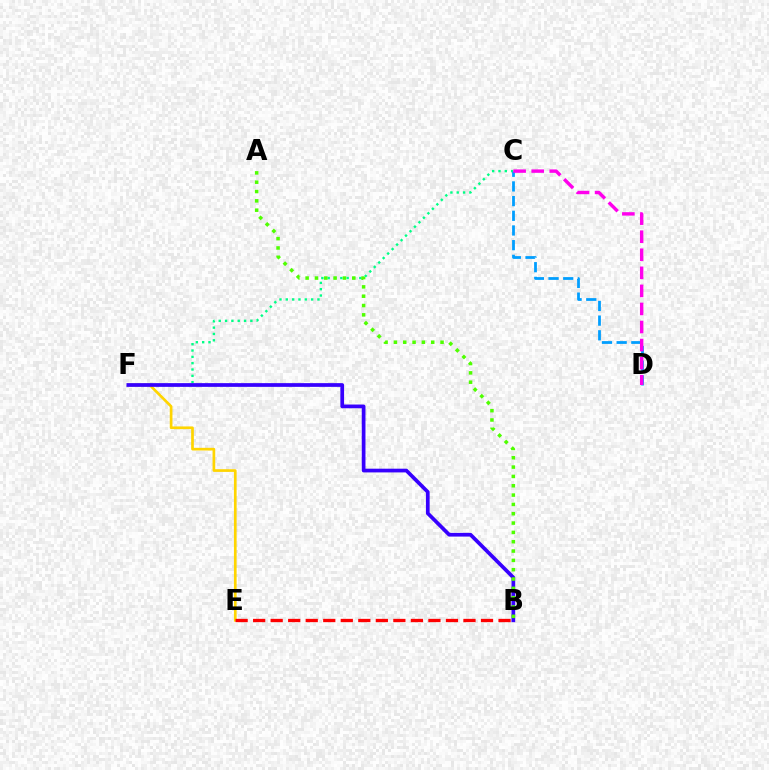{('C', 'F'): [{'color': '#00ff86', 'line_style': 'dotted', 'thickness': 1.72}], ('C', 'D'): [{'color': '#009eff', 'line_style': 'dashed', 'thickness': 1.99}, {'color': '#ff00ed', 'line_style': 'dashed', 'thickness': 2.45}], ('E', 'F'): [{'color': '#ffd500', 'line_style': 'solid', 'thickness': 1.93}], ('B', 'F'): [{'color': '#3700ff', 'line_style': 'solid', 'thickness': 2.68}], ('A', 'B'): [{'color': '#4fff00', 'line_style': 'dotted', 'thickness': 2.53}], ('B', 'E'): [{'color': '#ff0000', 'line_style': 'dashed', 'thickness': 2.38}]}